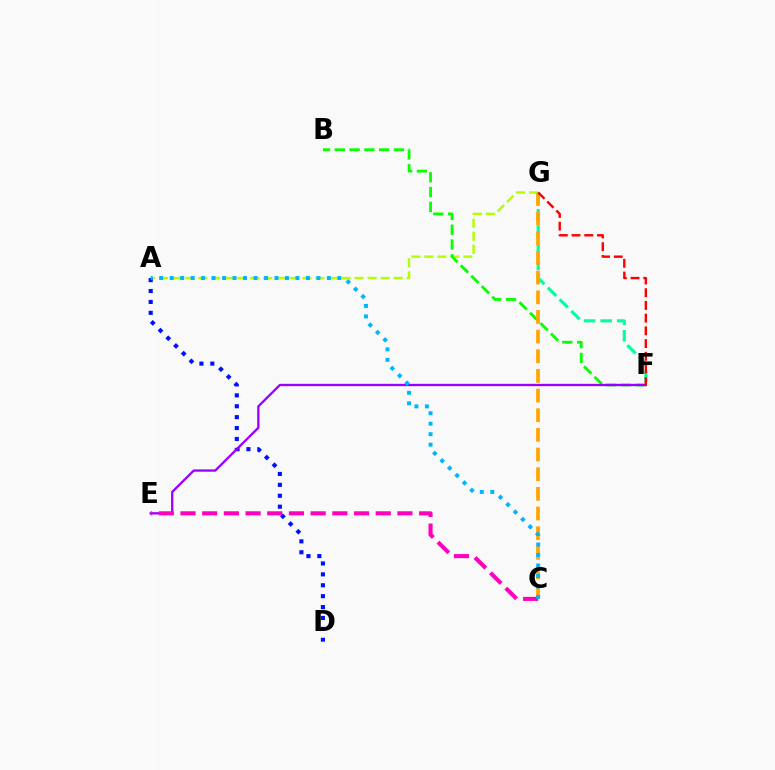{('A', 'G'): [{'color': '#b3ff00', 'line_style': 'dashed', 'thickness': 1.77}], ('B', 'F'): [{'color': '#08ff00', 'line_style': 'dashed', 'thickness': 2.01}], ('A', 'D'): [{'color': '#0010ff', 'line_style': 'dotted', 'thickness': 2.96}], ('F', 'G'): [{'color': '#00ff9d', 'line_style': 'dashed', 'thickness': 2.25}, {'color': '#ff0000', 'line_style': 'dashed', 'thickness': 1.73}], ('E', 'F'): [{'color': '#9b00ff', 'line_style': 'solid', 'thickness': 1.67}], ('C', 'G'): [{'color': '#ffa500', 'line_style': 'dashed', 'thickness': 2.67}], ('C', 'E'): [{'color': '#ff00bd', 'line_style': 'dashed', 'thickness': 2.95}], ('A', 'C'): [{'color': '#00b5ff', 'line_style': 'dotted', 'thickness': 2.85}]}